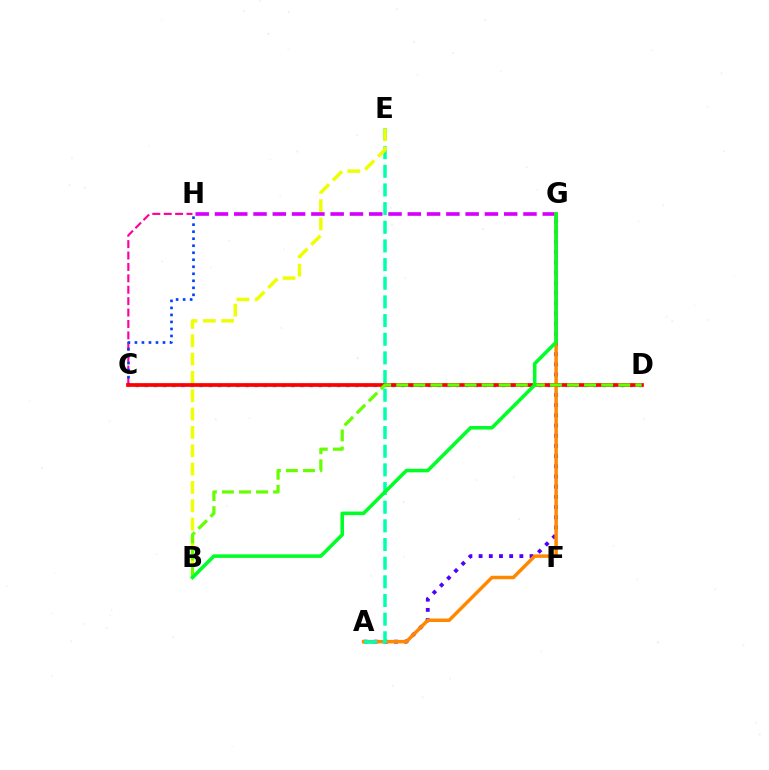{('C', 'D'): [{'color': '#00c7ff', 'line_style': 'dotted', 'thickness': 2.49}, {'color': '#ff0000', 'line_style': 'solid', 'thickness': 2.68}], ('C', 'H'): [{'color': '#ff00a0', 'line_style': 'dashed', 'thickness': 1.55}, {'color': '#003fff', 'line_style': 'dotted', 'thickness': 1.91}], ('A', 'G'): [{'color': '#4f00ff', 'line_style': 'dotted', 'thickness': 2.77}, {'color': '#ff8800', 'line_style': 'solid', 'thickness': 2.51}], ('G', 'H'): [{'color': '#d600ff', 'line_style': 'dashed', 'thickness': 2.62}], ('A', 'E'): [{'color': '#00ffaf', 'line_style': 'dashed', 'thickness': 2.54}], ('B', 'E'): [{'color': '#eeff00', 'line_style': 'dashed', 'thickness': 2.49}], ('B', 'D'): [{'color': '#66ff00', 'line_style': 'dashed', 'thickness': 2.32}], ('B', 'G'): [{'color': '#00ff27', 'line_style': 'solid', 'thickness': 2.56}]}